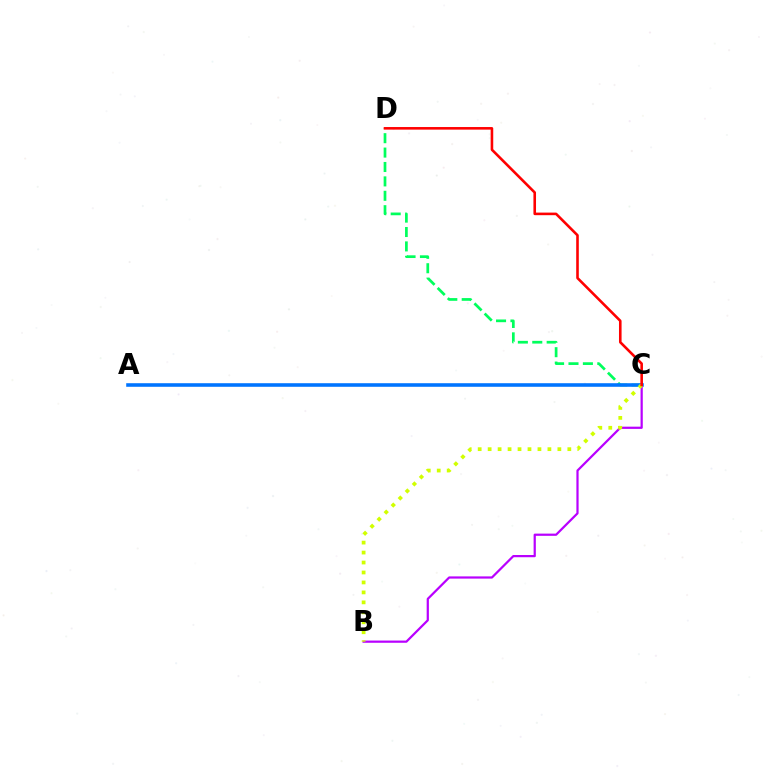{('C', 'D'): [{'color': '#00ff5c', 'line_style': 'dashed', 'thickness': 1.96}, {'color': '#ff0000', 'line_style': 'solid', 'thickness': 1.87}], ('B', 'C'): [{'color': '#b900ff', 'line_style': 'solid', 'thickness': 1.6}, {'color': '#d1ff00', 'line_style': 'dotted', 'thickness': 2.71}], ('A', 'C'): [{'color': '#0074ff', 'line_style': 'solid', 'thickness': 2.58}]}